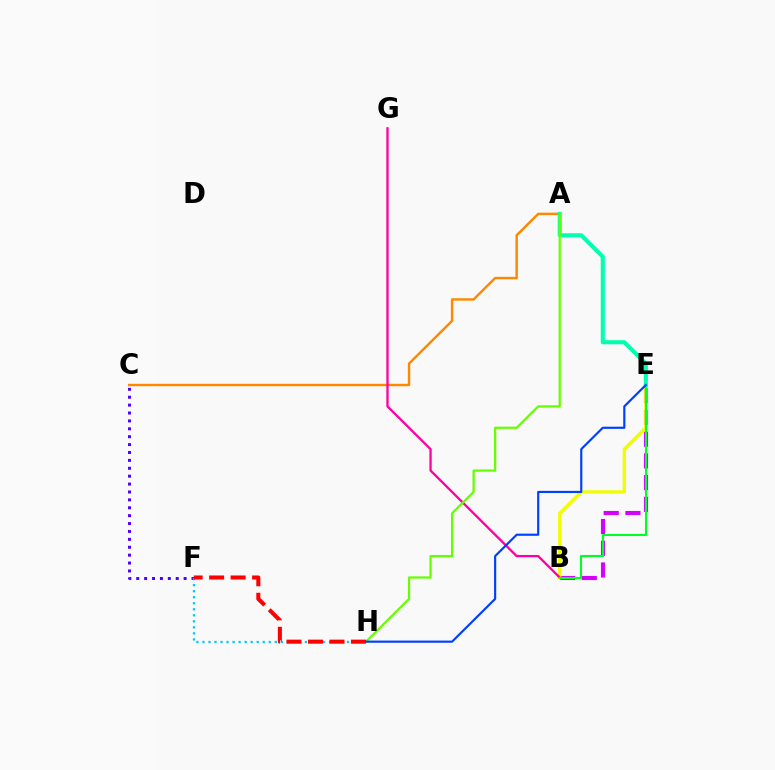{('B', 'E'): [{'color': '#d600ff', 'line_style': 'dashed', 'thickness': 2.95}, {'color': '#eeff00', 'line_style': 'solid', 'thickness': 2.41}, {'color': '#00ff27', 'line_style': 'solid', 'thickness': 1.5}], ('A', 'C'): [{'color': '#ff8800', 'line_style': 'solid', 'thickness': 1.75}], ('C', 'F'): [{'color': '#4f00ff', 'line_style': 'dotted', 'thickness': 2.15}], ('B', 'G'): [{'color': '#ff00a0', 'line_style': 'solid', 'thickness': 1.66}], ('F', 'H'): [{'color': '#00c7ff', 'line_style': 'dotted', 'thickness': 1.64}, {'color': '#ff0000', 'line_style': 'dashed', 'thickness': 2.92}], ('A', 'E'): [{'color': '#00ffaf', 'line_style': 'solid', 'thickness': 2.94}], ('A', 'H'): [{'color': '#66ff00', 'line_style': 'solid', 'thickness': 1.61}], ('E', 'H'): [{'color': '#003fff', 'line_style': 'solid', 'thickness': 1.56}]}